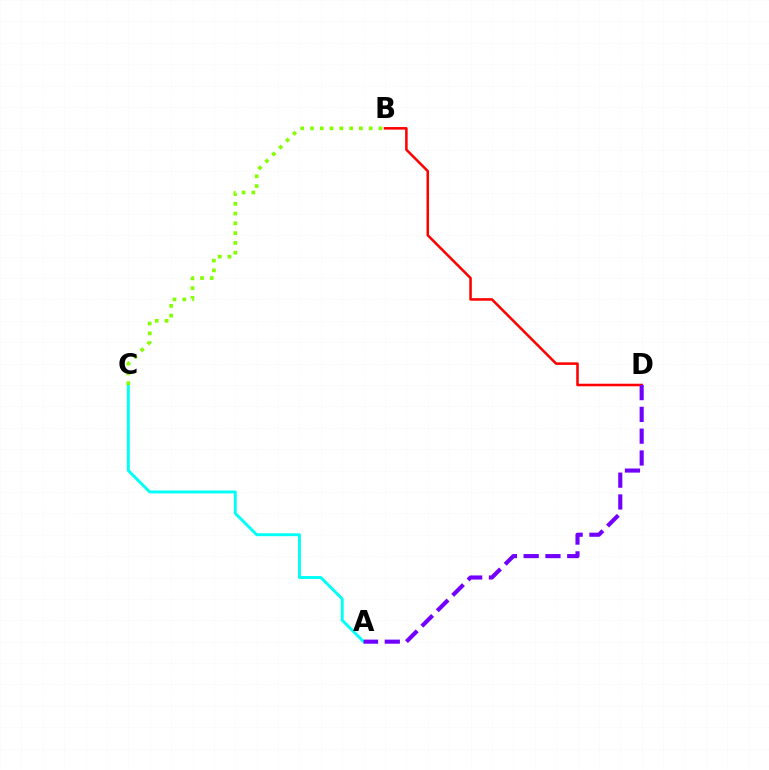{('A', 'C'): [{'color': '#00fff6', 'line_style': 'solid', 'thickness': 2.1}], ('B', 'C'): [{'color': '#84ff00', 'line_style': 'dotted', 'thickness': 2.66}], ('B', 'D'): [{'color': '#ff0000', 'line_style': 'solid', 'thickness': 1.83}], ('A', 'D'): [{'color': '#7200ff', 'line_style': 'dashed', 'thickness': 2.96}]}